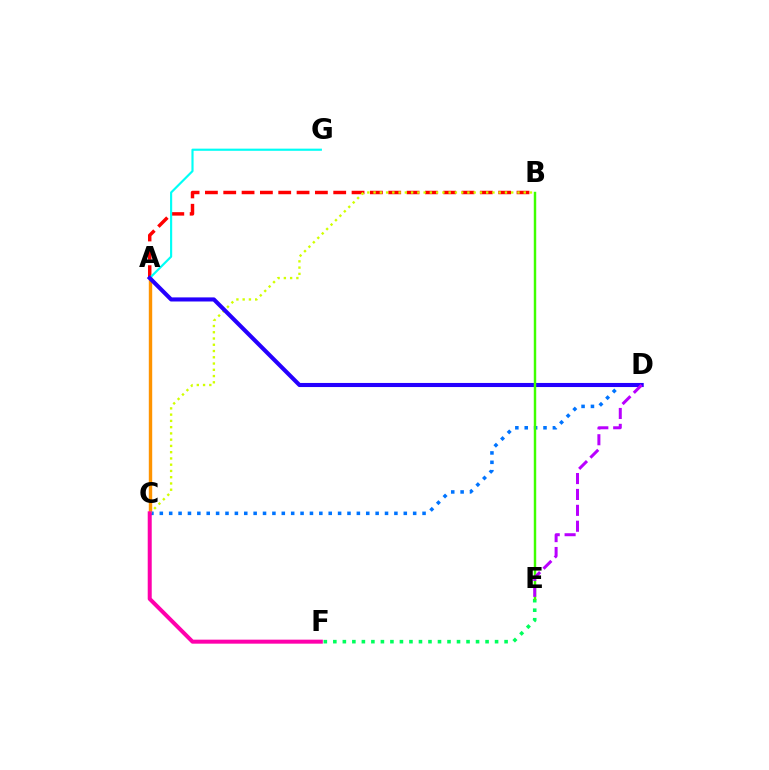{('E', 'F'): [{'color': '#00ff5c', 'line_style': 'dotted', 'thickness': 2.58}], ('A', 'B'): [{'color': '#ff0000', 'line_style': 'dashed', 'thickness': 2.49}], ('A', 'C'): [{'color': '#ff9400', 'line_style': 'solid', 'thickness': 2.45}], ('C', 'D'): [{'color': '#0074ff', 'line_style': 'dotted', 'thickness': 2.55}], ('A', 'G'): [{'color': '#00fff6', 'line_style': 'solid', 'thickness': 1.55}], ('B', 'C'): [{'color': '#d1ff00', 'line_style': 'dotted', 'thickness': 1.7}], ('A', 'D'): [{'color': '#2500ff', 'line_style': 'solid', 'thickness': 2.95}], ('C', 'F'): [{'color': '#ff00ac', 'line_style': 'solid', 'thickness': 2.89}], ('B', 'E'): [{'color': '#3dff00', 'line_style': 'solid', 'thickness': 1.76}], ('D', 'E'): [{'color': '#b900ff', 'line_style': 'dashed', 'thickness': 2.16}]}